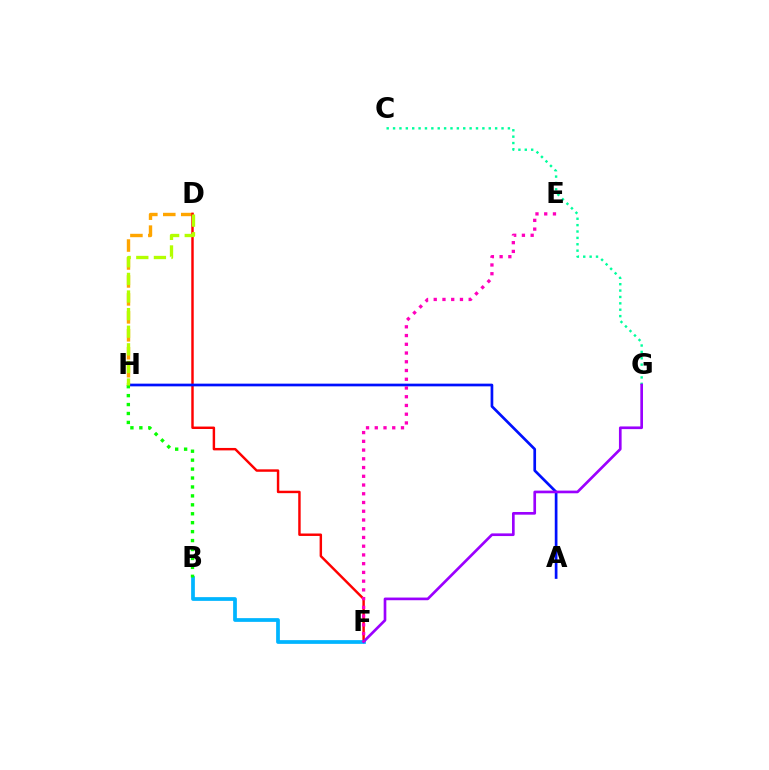{('D', 'H'): [{'color': '#ffa500', 'line_style': 'dashed', 'thickness': 2.44}, {'color': '#b3ff00', 'line_style': 'dashed', 'thickness': 2.39}], ('D', 'F'): [{'color': '#ff0000', 'line_style': 'solid', 'thickness': 1.76}], ('B', 'F'): [{'color': '#00b5ff', 'line_style': 'solid', 'thickness': 2.69}], ('C', 'G'): [{'color': '#00ff9d', 'line_style': 'dotted', 'thickness': 1.73}], ('A', 'H'): [{'color': '#0010ff', 'line_style': 'solid', 'thickness': 1.94}], ('F', 'G'): [{'color': '#9b00ff', 'line_style': 'solid', 'thickness': 1.92}], ('E', 'F'): [{'color': '#ff00bd', 'line_style': 'dotted', 'thickness': 2.37}], ('B', 'H'): [{'color': '#08ff00', 'line_style': 'dotted', 'thickness': 2.43}]}